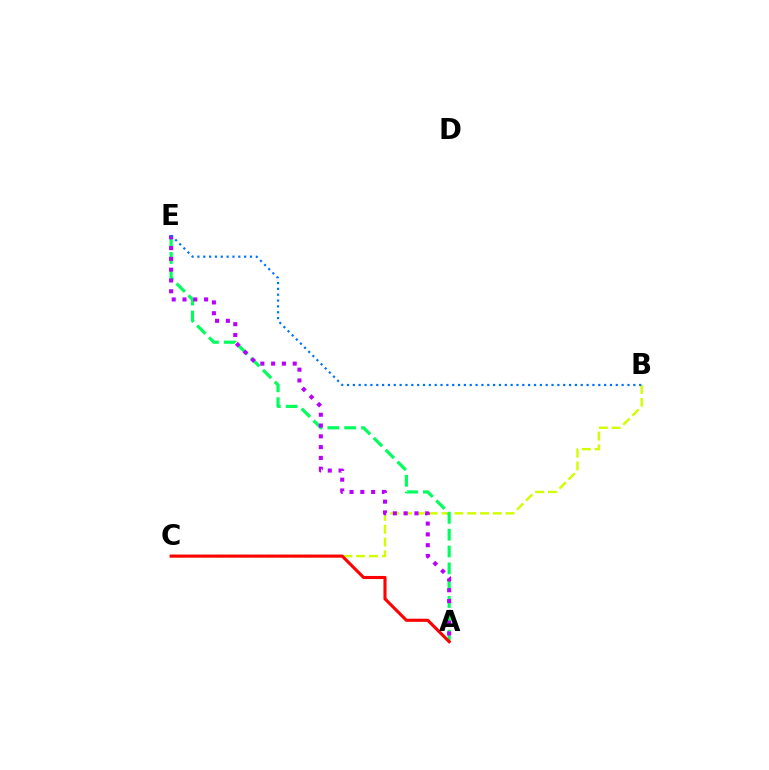{('B', 'C'): [{'color': '#d1ff00', 'line_style': 'dashed', 'thickness': 1.74}], ('A', 'E'): [{'color': '#00ff5c', 'line_style': 'dashed', 'thickness': 2.29}, {'color': '#b900ff', 'line_style': 'dotted', 'thickness': 2.93}], ('A', 'C'): [{'color': '#ff0000', 'line_style': 'solid', 'thickness': 2.24}], ('B', 'E'): [{'color': '#0074ff', 'line_style': 'dotted', 'thickness': 1.59}]}